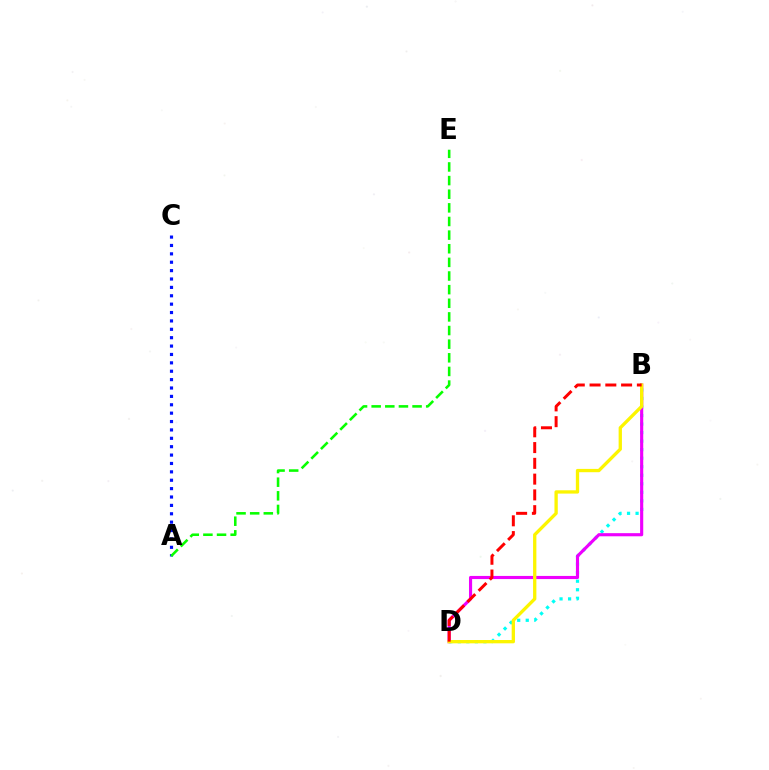{('A', 'C'): [{'color': '#0010ff', 'line_style': 'dotted', 'thickness': 2.28}], ('B', 'D'): [{'color': '#00fff6', 'line_style': 'dotted', 'thickness': 2.32}, {'color': '#ee00ff', 'line_style': 'solid', 'thickness': 2.25}, {'color': '#fcf500', 'line_style': 'solid', 'thickness': 2.38}, {'color': '#ff0000', 'line_style': 'dashed', 'thickness': 2.14}], ('A', 'E'): [{'color': '#08ff00', 'line_style': 'dashed', 'thickness': 1.85}]}